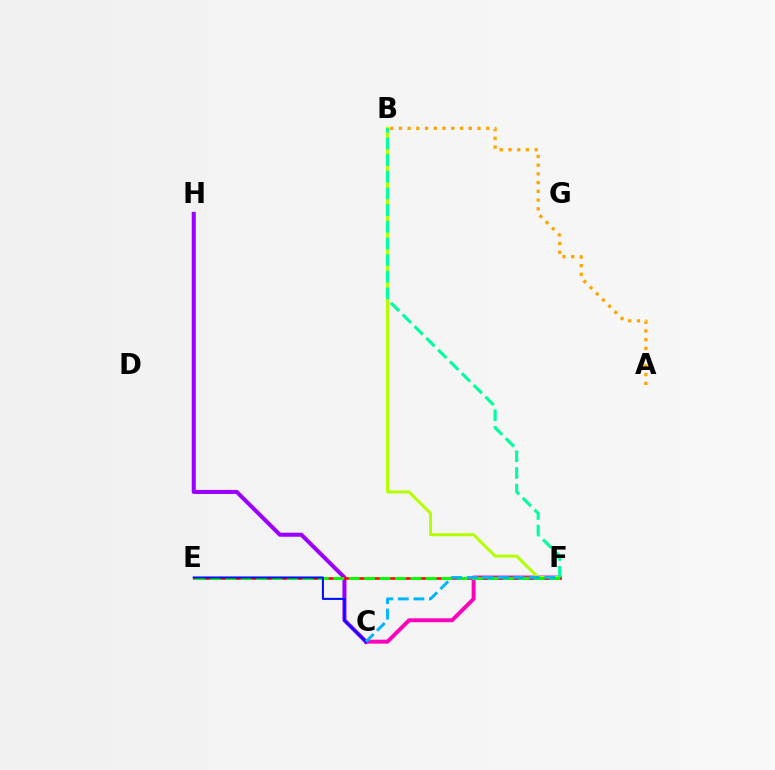{('C', 'F'): [{'color': '#ff00bd', 'line_style': 'solid', 'thickness': 2.83}, {'color': '#00b5ff', 'line_style': 'dashed', 'thickness': 2.11}], ('C', 'H'): [{'color': '#9b00ff', 'line_style': 'solid', 'thickness': 2.9}], ('B', 'F'): [{'color': '#b3ff00', 'line_style': 'solid', 'thickness': 2.15}, {'color': '#00ff9d', 'line_style': 'dashed', 'thickness': 2.26}], ('E', 'F'): [{'color': '#ff0000', 'line_style': 'solid', 'thickness': 1.85}, {'color': '#08ff00', 'line_style': 'dashed', 'thickness': 2.1}], ('C', 'E'): [{'color': '#0010ff', 'line_style': 'solid', 'thickness': 1.5}], ('A', 'B'): [{'color': '#ffa500', 'line_style': 'dotted', 'thickness': 2.37}]}